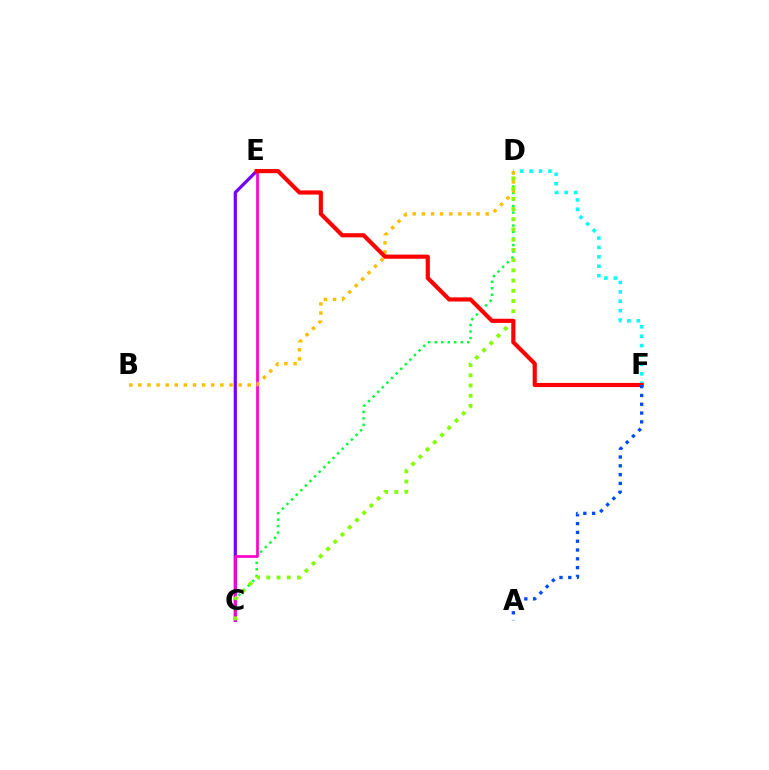{('C', 'E'): [{'color': '#7200ff', 'line_style': 'solid', 'thickness': 2.31}, {'color': '#ff00cf', 'line_style': 'solid', 'thickness': 1.94}], ('C', 'D'): [{'color': '#00ff39', 'line_style': 'dotted', 'thickness': 1.77}, {'color': '#84ff00', 'line_style': 'dotted', 'thickness': 2.78}], ('B', 'D'): [{'color': '#ffbd00', 'line_style': 'dotted', 'thickness': 2.48}], ('D', 'F'): [{'color': '#00fff6', 'line_style': 'dotted', 'thickness': 2.55}], ('E', 'F'): [{'color': '#ff0000', 'line_style': 'solid', 'thickness': 2.99}], ('A', 'F'): [{'color': '#004bff', 'line_style': 'dotted', 'thickness': 2.39}]}